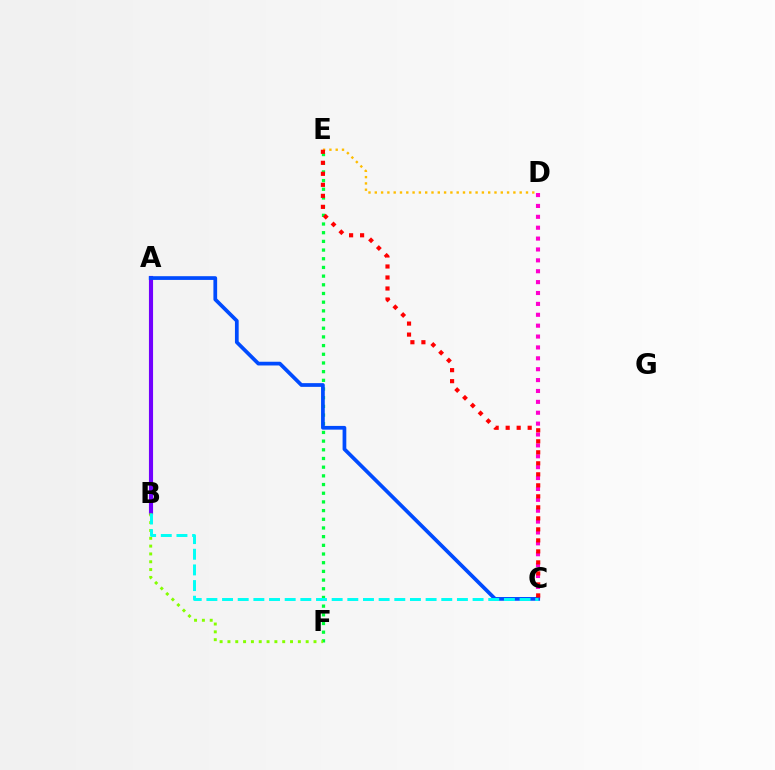{('E', 'F'): [{'color': '#00ff39', 'line_style': 'dotted', 'thickness': 2.36}], ('C', 'D'): [{'color': '#ff00cf', 'line_style': 'dotted', 'thickness': 2.96}], ('A', 'B'): [{'color': '#7200ff', 'line_style': 'solid', 'thickness': 2.97}], ('B', 'F'): [{'color': '#84ff00', 'line_style': 'dotted', 'thickness': 2.13}], ('D', 'E'): [{'color': '#ffbd00', 'line_style': 'dotted', 'thickness': 1.71}], ('A', 'C'): [{'color': '#004bff', 'line_style': 'solid', 'thickness': 2.68}], ('B', 'C'): [{'color': '#00fff6', 'line_style': 'dashed', 'thickness': 2.13}], ('C', 'E'): [{'color': '#ff0000', 'line_style': 'dotted', 'thickness': 2.99}]}